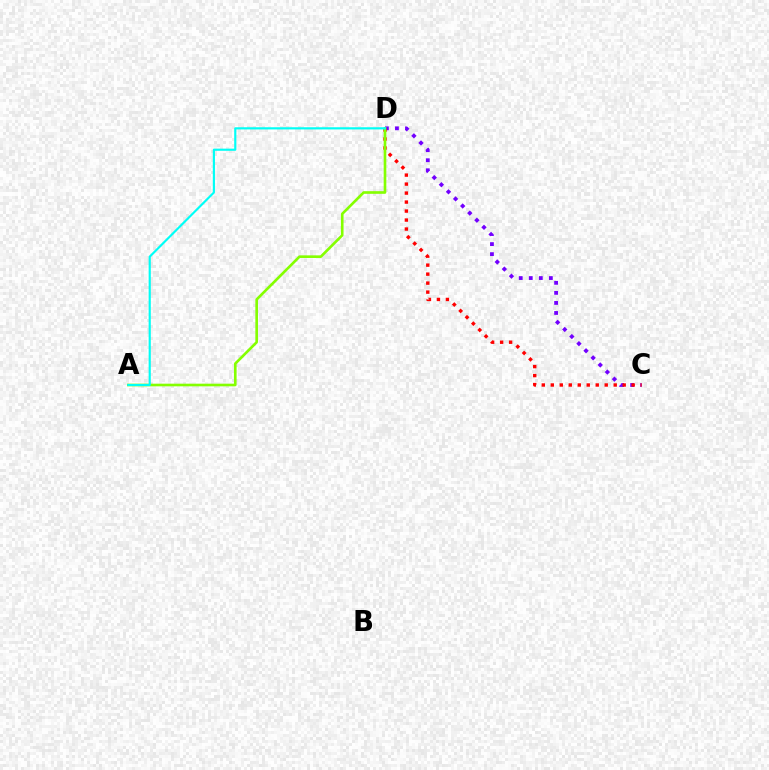{('C', 'D'): [{'color': '#7200ff', 'line_style': 'dotted', 'thickness': 2.73}, {'color': '#ff0000', 'line_style': 'dotted', 'thickness': 2.44}], ('A', 'D'): [{'color': '#84ff00', 'line_style': 'solid', 'thickness': 1.9}, {'color': '#00fff6', 'line_style': 'solid', 'thickness': 1.55}]}